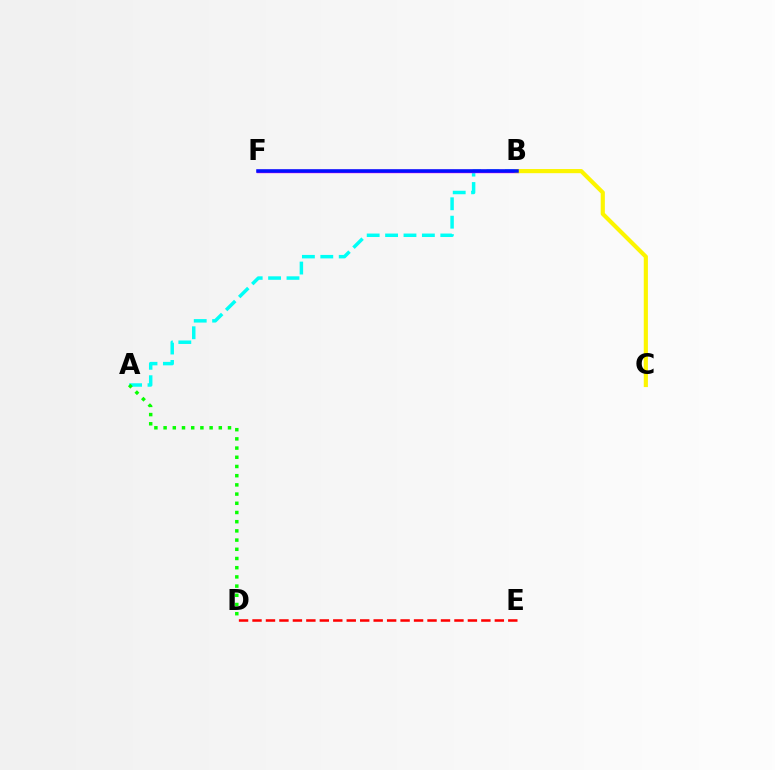{('A', 'B'): [{'color': '#00fff6', 'line_style': 'dashed', 'thickness': 2.5}], ('B', 'F'): [{'color': '#ee00ff', 'line_style': 'solid', 'thickness': 2.46}, {'color': '#0010ff', 'line_style': 'solid', 'thickness': 2.55}], ('D', 'E'): [{'color': '#ff0000', 'line_style': 'dashed', 'thickness': 1.83}], ('B', 'C'): [{'color': '#fcf500', 'line_style': 'solid', 'thickness': 2.99}], ('A', 'D'): [{'color': '#08ff00', 'line_style': 'dotted', 'thickness': 2.5}]}